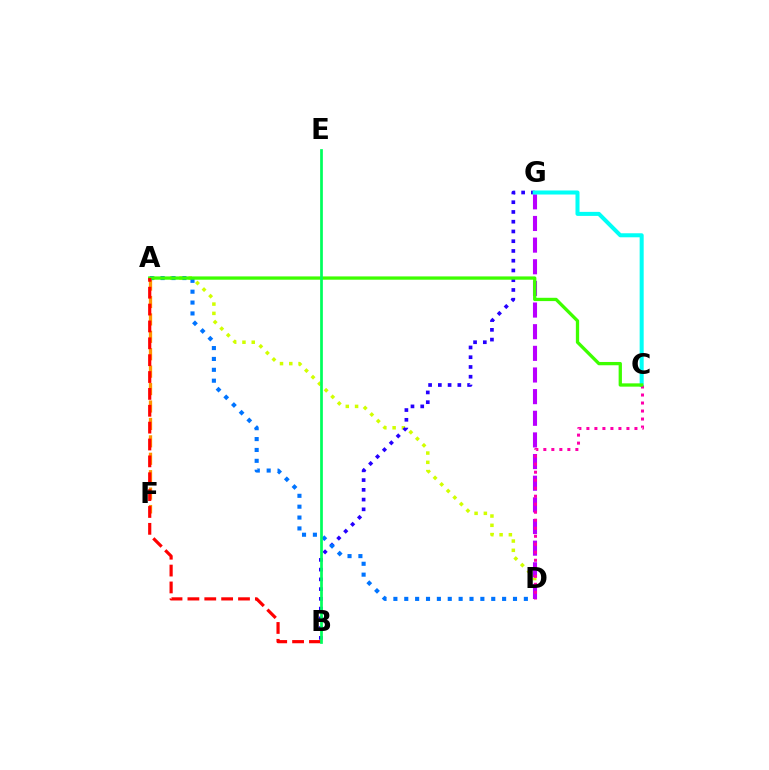{('A', 'D'): [{'color': '#d1ff00', 'line_style': 'dotted', 'thickness': 2.52}, {'color': '#0074ff', 'line_style': 'dotted', 'thickness': 2.95}], ('A', 'F'): [{'color': '#ff9400', 'line_style': 'dashed', 'thickness': 2.37}], ('B', 'G'): [{'color': '#2500ff', 'line_style': 'dotted', 'thickness': 2.65}], ('D', 'G'): [{'color': '#b900ff', 'line_style': 'dashed', 'thickness': 2.94}], ('C', 'G'): [{'color': '#00fff6', 'line_style': 'solid', 'thickness': 2.9}], ('C', 'D'): [{'color': '#ff00ac', 'line_style': 'dotted', 'thickness': 2.18}], ('A', 'C'): [{'color': '#3dff00', 'line_style': 'solid', 'thickness': 2.37}], ('A', 'B'): [{'color': '#ff0000', 'line_style': 'dashed', 'thickness': 2.29}], ('B', 'E'): [{'color': '#00ff5c', 'line_style': 'solid', 'thickness': 1.96}]}